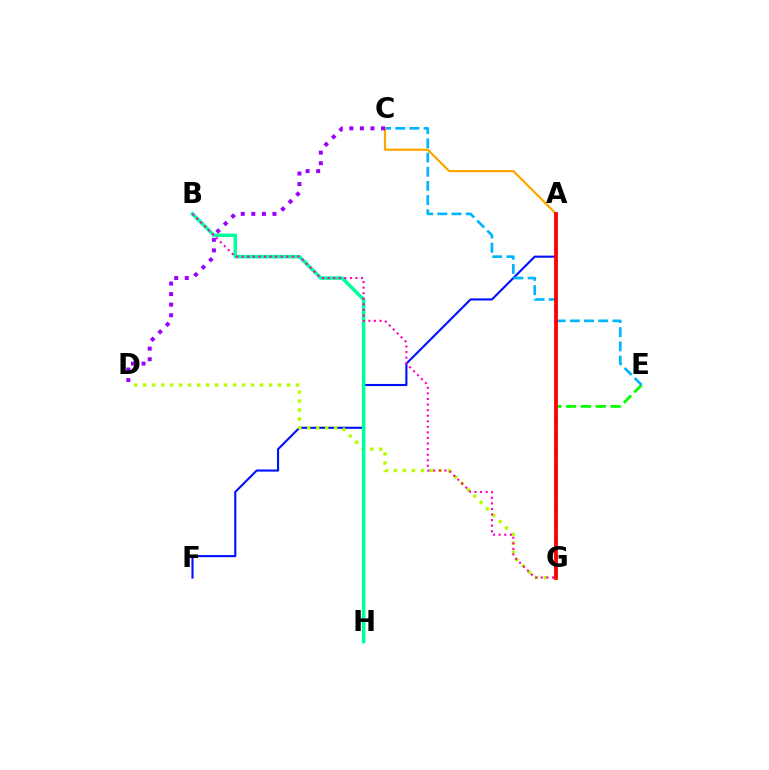{('A', 'F'): [{'color': '#0010ff', 'line_style': 'solid', 'thickness': 1.52}], ('E', 'G'): [{'color': '#08ff00', 'line_style': 'dashed', 'thickness': 2.02}], ('C', 'E'): [{'color': '#00b5ff', 'line_style': 'dashed', 'thickness': 1.93}], ('D', 'G'): [{'color': '#b3ff00', 'line_style': 'dotted', 'thickness': 2.44}], ('B', 'H'): [{'color': '#00ff9d', 'line_style': 'solid', 'thickness': 2.54}], ('A', 'C'): [{'color': '#ffa500', 'line_style': 'solid', 'thickness': 1.59}], ('A', 'G'): [{'color': '#ff0000', 'line_style': 'solid', 'thickness': 2.73}], ('B', 'G'): [{'color': '#ff00bd', 'line_style': 'dotted', 'thickness': 1.51}], ('C', 'D'): [{'color': '#9b00ff', 'line_style': 'dotted', 'thickness': 2.87}]}